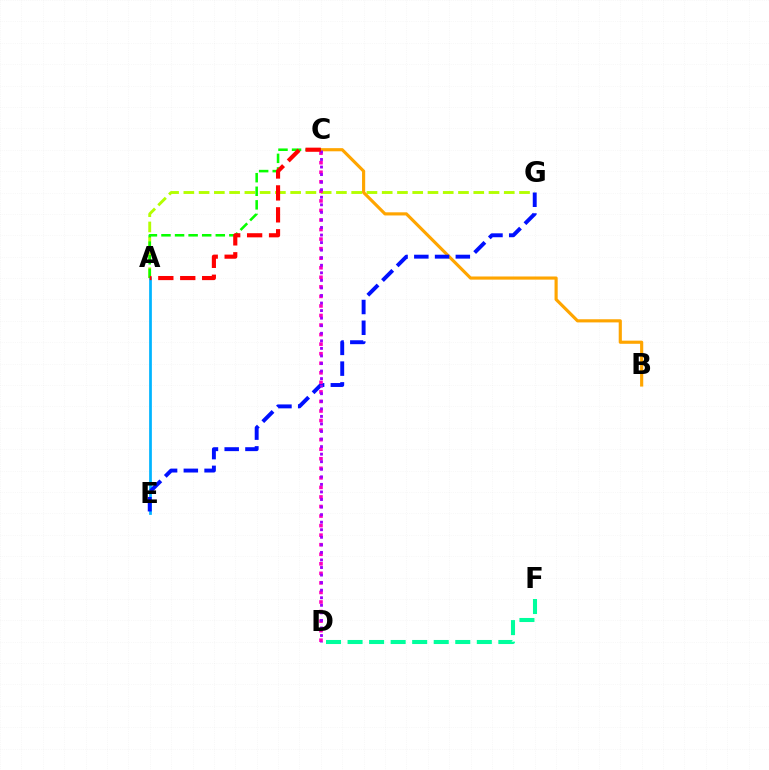{('A', 'E'): [{'color': '#00b5ff', 'line_style': 'solid', 'thickness': 1.97}], ('D', 'F'): [{'color': '#00ff9d', 'line_style': 'dashed', 'thickness': 2.93}], ('A', 'G'): [{'color': '#b3ff00', 'line_style': 'dashed', 'thickness': 2.07}], ('B', 'C'): [{'color': '#ffa500', 'line_style': 'solid', 'thickness': 2.27}], ('E', 'G'): [{'color': '#0010ff', 'line_style': 'dashed', 'thickness': 2.82}], ('A', 'C'): [{'color': '#08ff00', 'line_style': 'dashed', 'thickness': 1.84}, {'color': '#ff0000', 'line_style': 'dashed', 'thickness': 2.98}], ('C', 'D'): [{'color': '#ff00bd', 'line_style': 'dotted', 'thickness': 2.59}, {'color': '#9b00ff', 'line_style': 'dotted', 'thickness': 2.05}]}